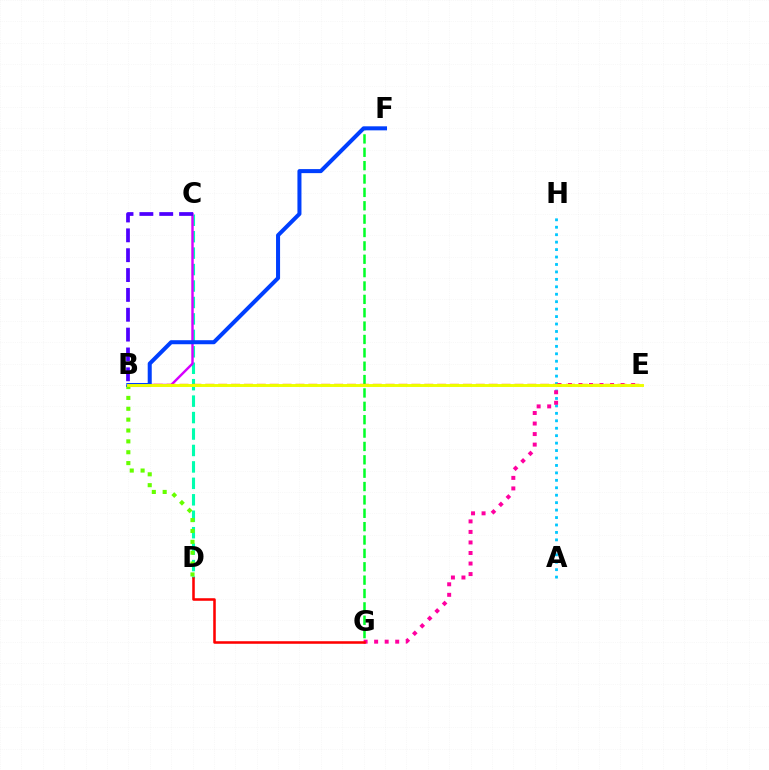{('C', 'D'): [{'color': '#00ffaf', 'line_style': 'dashed', 'thickness': 2.23}], ('A', 'H'): [{'color': '#00c7ff', 'line_style': 'dotted', 'thickness': 2.02}], ('B', 'D'): [{'color': '#66ff00', 'line_style': 'dotted', 'thickness': 2.95}], ('E', 'G'): [{'color': '#ff00a0', 'line_style': 'dotted', 'thickness': 2.86}], ('B', 'C'): [{'color': '#d600ff', 'line_style': 'solid', 'thickness': 1.74}, {'color': '#4f00ff', 'line_style': 'dashed', 'thickness': 2.7}], ('F', 'G'): [{'color': '#00ff27', 'line_style': 'dashed', 'thickness': 1.82}], ('B', 'E'): [{'color': '#ff8800', 'line_style': 'dashed', 'thickness': 1.75}, {'color': '#eeff00', 'line_style': 'solid', 'thickness': 2.1}], ('B', 'F'): [{'color': '#003fff', 'line_style': 'solid', 'thickness': 2.9}], ('D', 'G'): [{'color': '#ff0000', 'line_style': 'solid', 'thickness': 1.84}]}